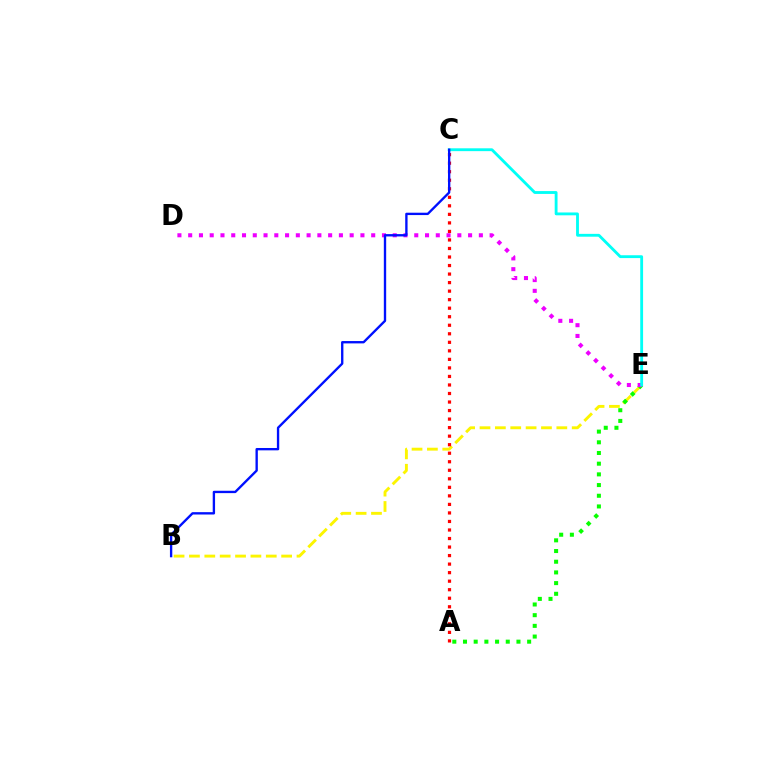{('B', 'E'): [{'color': '#fcf500', 'line_style': 'dashed', 'thickness': 2.09}], ('A', 'E'): [{'color': '#08ff00', 'line_style': 'dotted', 'thickness': 2.9}], ('D', 'E'): [{'color': '#ee00ff', 'line_style': 'dotted', 'thickness': 2.93}], ('A', 'C'): [{'color': '#ff0000', 'line_style': 'dotted', 'thickness': 2.32}], ('C', 'E'): [{'color': '#00fff6', 'line_style': 'solid', 'thickness': 2.05}], ('B', 'C'): [{'color': '#0010ff', 'line_style': 'solid', 'thickness': 1.69}]}